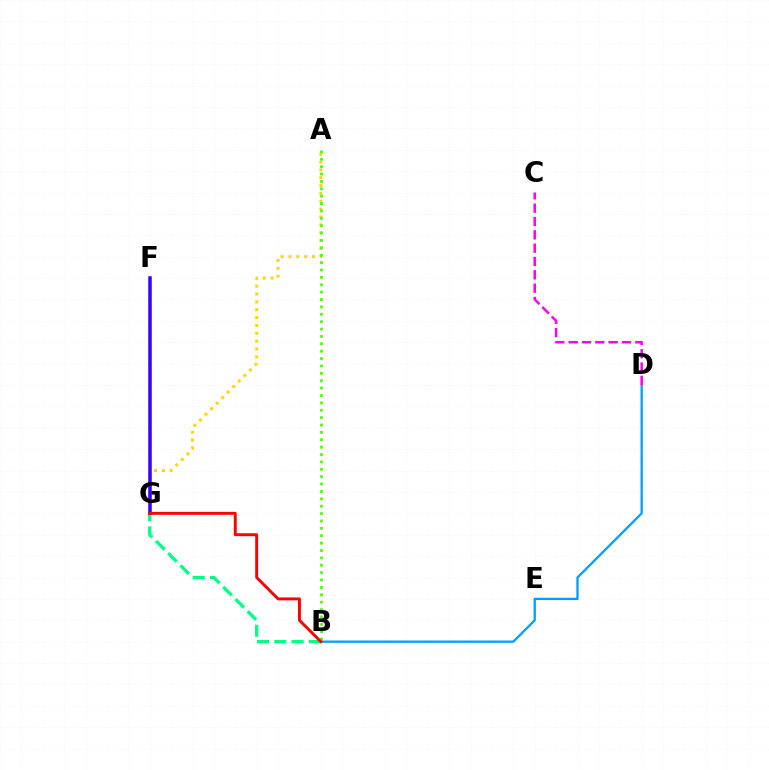{('A', 'G'): [{'color': '#ffd500', 'line_style': 'dotted', 'thickness': 2.13}], ('B', 'D'): [{'color': '#009eff', 'line_style': 'solid', 'thickness': 1.66}], ('B', 'G'): [{'color': '#00ff86', 'line_style': 'dashed', 'thickness': 2.34}, {'color': '#ff0000', 'line_style': 'solid', 'thickness': 2.1}], ('A', 'B'): [{'color': '#4fff00', 'line_style': 'dotted', 'thickness': 2.01}], ('F', 'G'): [{'color': '#3700ff', 'line_style': 'solid', 'thickness': 2.53}], ('C', 'D'): [{'color': '#ff00ed', 'line_style': 'dashed', 'thickness': 1.81}]}